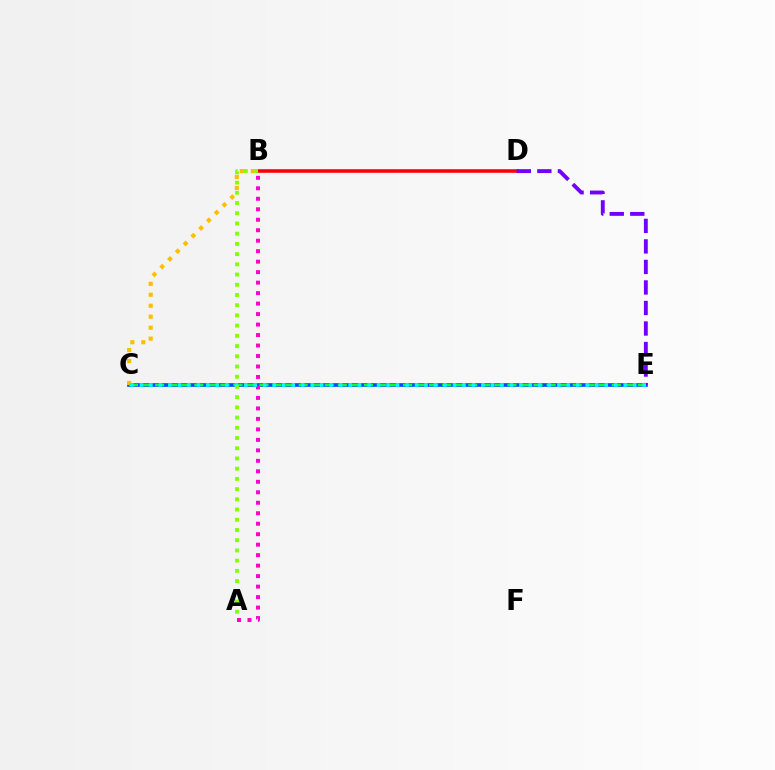{('C', 'E'): [{'color': '#004bff', 'line_style': 'solid', 'thickness': 2.65}, {'color': '#00ff39', 'line_style': 'dashed', 'thickness': 1.77}, {'color': '#00fff6', 'line_style': 'dotted', 'thickness': 2.58}], ('B', 'C'): [{'color': '#ffbd00', 'line_style': 'dotted', 'thickness': 2.98}], ('B', 'D'): [{'color': '#ff0000', 'line_style': 'solid', 'thickness': 2.57}], ('A', 'B'): [{'color': '#ff00cf', 'line_style': 'dotted', 'thickness': 2.85}, {'color': '#84ff00', 'line_style': 'dotted', 'thickness': 2.78}], ('D', 'E'): [{'color': '#7200ff', 'line_style': 'dashed', 'thickness': 2.79}]}